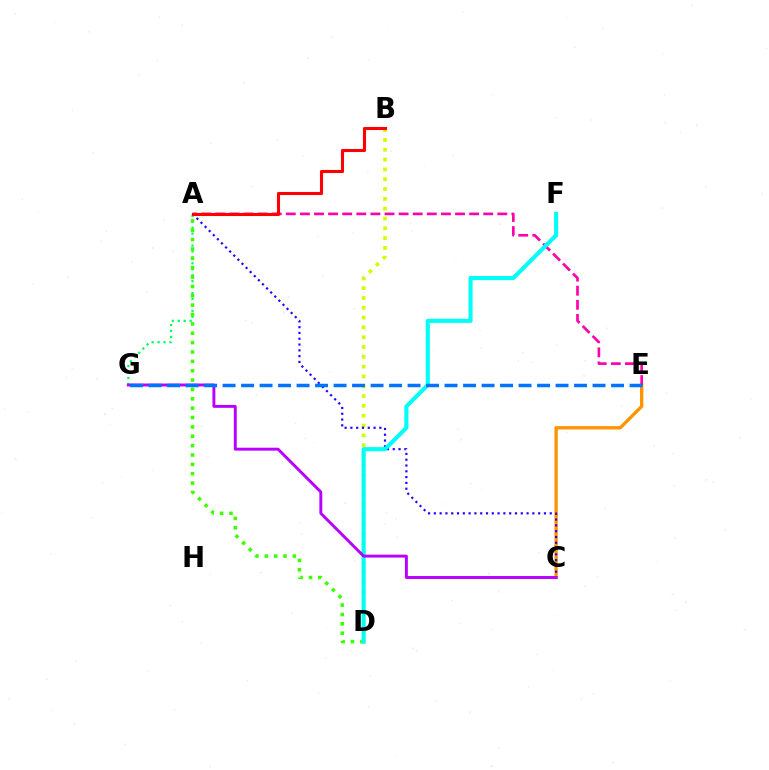{('C', 'E'): [{'color': '#ff9400', 'line_style': 'solid', 'thickness': 2.41}], ('A', 'E'): [{'color': '#ff00ac', 'line_style': 'dashed', 'thickness': 1.92}], ('A', 'G'): [{'color': '#00ff5c', 'line_style': 'dotted', 'thickness': 1.61}], ('B', 'D'): [{'color': '#d1ff00', 'line_style': 'dotted', 'thickness': 2.67}], ('A', 'D'): [{'color': '#3dff00', 'line_style': 'dotted', 'thickness': 2.54}], ('A', 'C'): [{'color': '#2500ff', 'line_style': 'dotted', 'thickness': 1.57}], ('D', 'F'): [{'color': '#00fff6', 'line_style': 'solid', 'thickness': 2.96}], ('A', 'B'): [{'color': '#ff0000', 'line_style': 'solid', 'thickness': 2.22}], ('C', 'G'): [{'color': '#b900ff', 'line_style': 'solid', 'thickness': 2.1}], ('E', 'G'): [{'color': '#0074ff', 'line_style': 'dashed', 'thickness': 2.51}]}